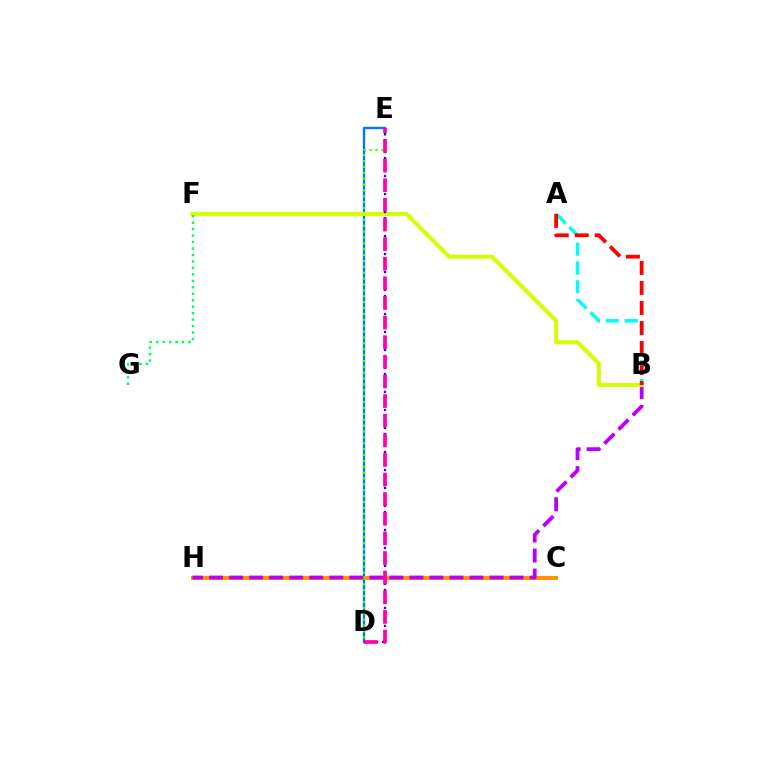{('D', 'E'): [{'color': '#0074ff', 'line_style': 'solid', 'thickness': 1.67}, {'color': '#3dff00', 'line_style': 'dotted', 'thickness': 1.6}, {'color': '#2500ff', 'line_style': 'dotted', 'thickness': 1.63}, {'color': '#ff00ac', 'line_style': 'dashed', 'thickness': 2.67}], ('C', 'H'): [{'color': '#ff9400', 'line_style': 'solid', 'thickness': 2.95}], ('B', 'H'): [{'color': '#b900ff', 'line_style': 'dashed', 'thickness': 2.72}], ('B', 'F'): [{'color': '#d1ff00', 'line_style': 'solid', 'thickness': 2.91}], ('A', 'B'): [{'color': '#00fff6', 'line_style': 'dashed', 'thickness': 2.55}, {'color': '#ff0000', 'line_style': 'dashed', 'thickness': 2.72}], ('F', 'G'): [{'color': '#00ff5c', 'line_style': 'dotted', 'thickness': 1.76}]}